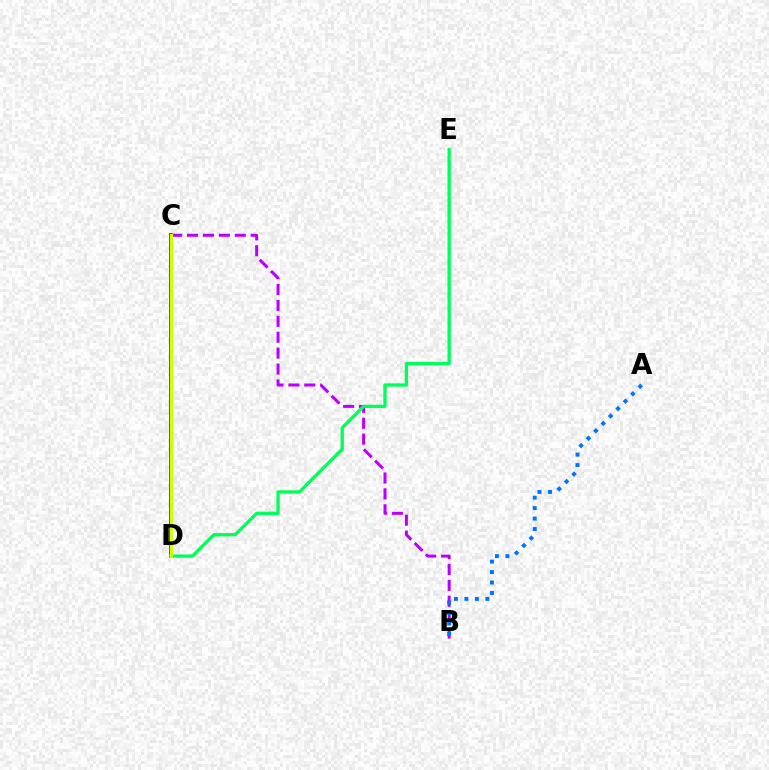{('B', 'C'): [{'color': '#b900ff', 'line_style': 'dashed', 'thickness': 2.16}], ('C', 'D'): [{'color': '#ff0000', 'line_style': 'solid', 'thickness': 2.86}, {'color': '#d1ff00', 'line_style': 'solid', 'thickness': 2.39}], ('A', 'B'): [{'color': '#0074ff', 'line_style': 'dotted', 'thickness': 2.84}], ('D', 'E'): [{'color': '#00ff5c', 'line_style': 'solid', 'thickness': 2.39}]}